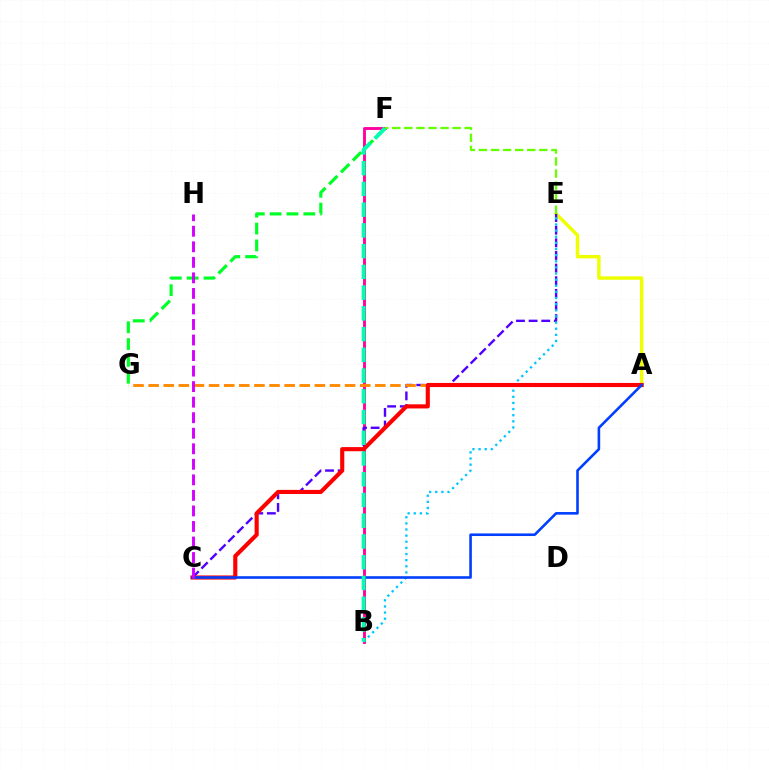{('B', 'F'): [{'color': '#ff00a0', 'line_style': 'solid', 'thickness': 2.07}, {'color': '#00ffaf', 'line_style': 'dashed', 'thickness': 2.82}], ('A', 'E'): [{'color': '#eeff00', 'line_style': 'solid', 'thickness': 2.48}], ('C', 'E'): [{'color': '#4f00ff', 'line_style': 'dashed', 'thickness': 1.72}], ('A', 'G'): [{'color': '#ff8800', 'line_style': 'dashed', 'thickness': 2.05}], ('F', 'G'): [{'color': '#00ff27', 'line_style': 'dashed', 'thickness': 2.29}], ('B', 'E'): [{'color': '#00c7ff', 'line_style': 'dotted', 'thickness': 1.67}], ('A', 'C'): [{'color': '#ff0000', 'line_style': 'solid', 'thickness': 2.97}, {'color': '#003fff', 'line_style': 'solid', 'thickness': 1.87}], ('C', 'H'): [{'color': '#d600ff', 'line_style': 'dashed', 'thickness': 2.11}], ('E', 'F'): [{'color': '#66ff00', 'line_style': 'dashed', 'thickness': 1.64}]}